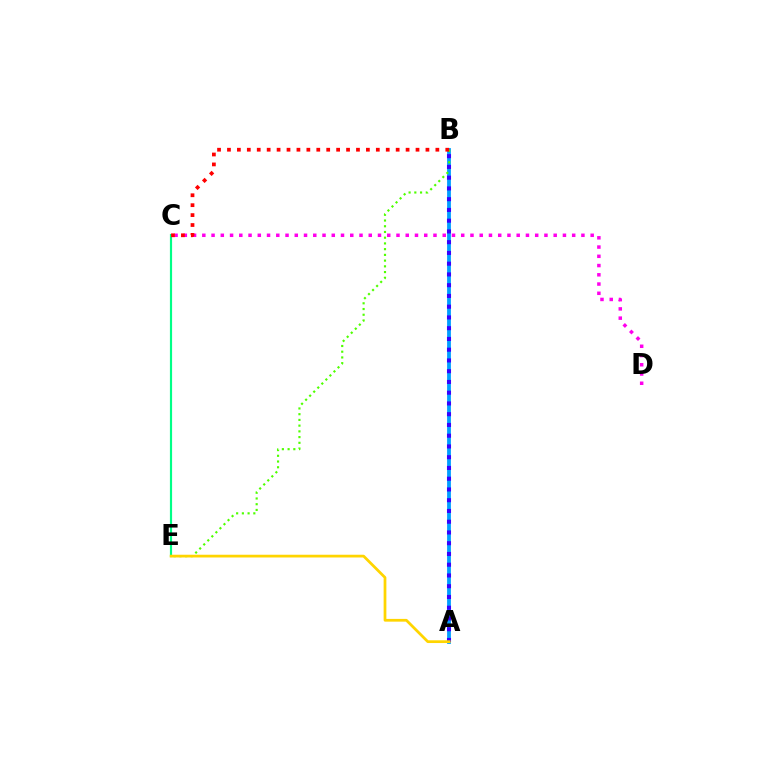{('A', 'B'): [{'color': '#009eff', 'line_style': 'solid', 'thickness': 2.73}, {'color': '#3700ff', 'line_style': 'dotted', 'thickness': 2.92}], ('C', 'E'): [{'color': '#00ff86', 'line_style': 'solid', 'thickness': 1.57}], ('C', 'D'): [{'color': '#ff00ed', 'line_style': 'dotted', 'thickness': 2.51}], ('B', 'E'): [{'color': '#4fff00', 'line_style': 'dotted', 'thickness': 1.56}], ('A', 'E'): [{'color': '#ffd500', 'line_style': 'solid', 'thickness': 1.98}], ('B', 'C'): [{'color': '#ff0000', 'line_style': 'dotted', 'thickness': 2.7}]}